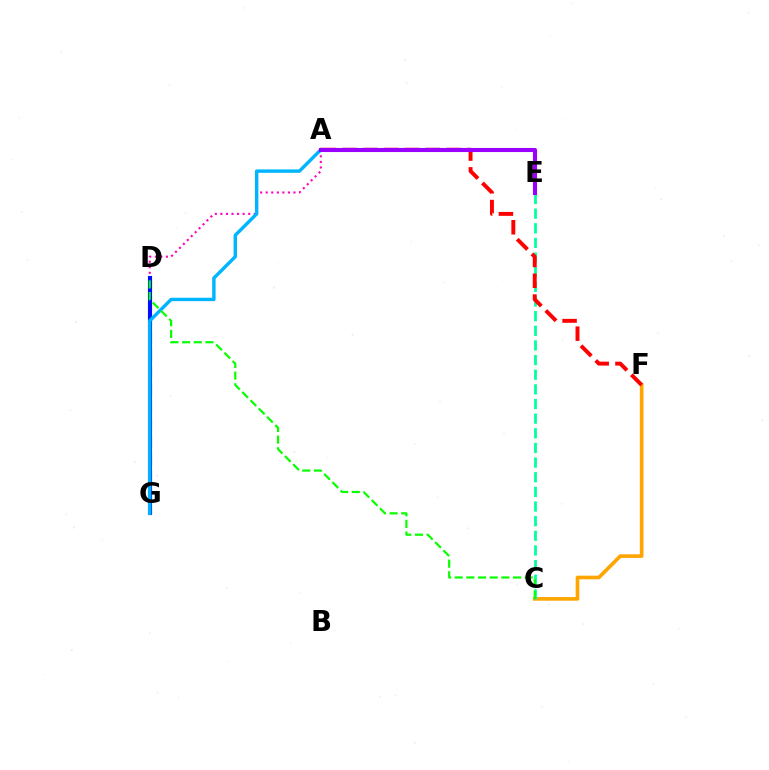{('D', 'G'): [{'color': '#b3ff00', 'line_style': 'dashed', 'thickness': 2.38}, {'color': '#0010ff', 'line_style': 'solid', 'thickness': 2.97}], ('C', 'F'): [{'color': '#ffa500', 'line_style': 'solid', 'thickness': 2.63}], ('A', 'D'): [{'color': '#ff00bd', 'line_style': 'dotted', 'thickness': 1.51}], ('A', 'G'): [{'color': '#00b5ff', 'line_style': 'solid', 'thickness': 2.45}], ('C', 'E'): [{'color': '#00ff9d', 'line_style': 'dashed', 'thickness': 1.99}], ('A', 'F'): [{'color': '#ff0000', 'line_style': 'dashed', 'thickness': 2.82}], ('A', 'E'): [{'color': '#9b00ff', 'line_style': 'solid', 'thickness': 2.94}], ('C', 'D'): [{'color': '#08ff00', 'line_style': 'dashed', 'thickness': 1.59}]}